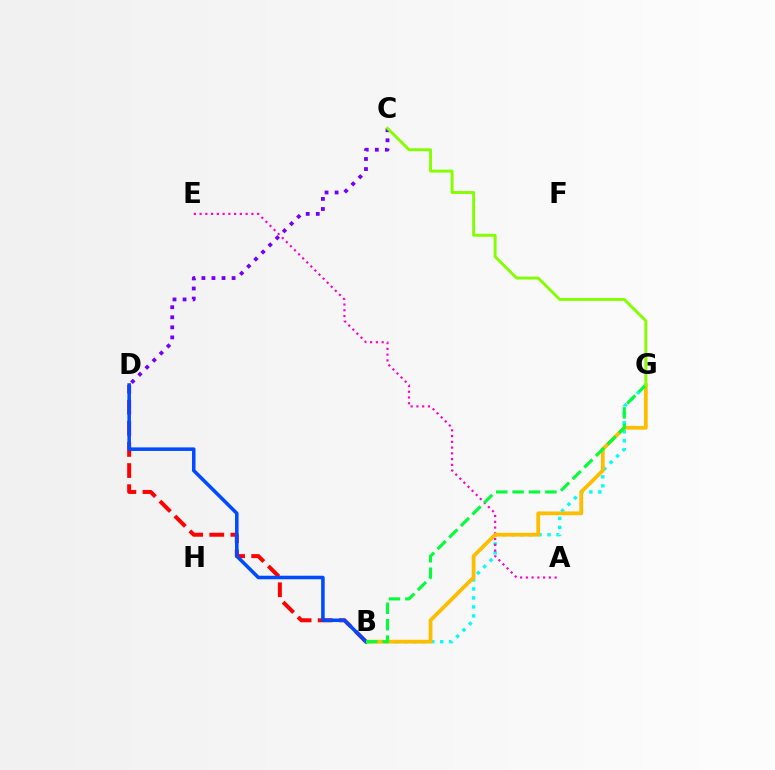{('C', 'D'): [{'color': '#7200ff', 'line_style': 'dotted', 'thickness': 2.73}], ('B', 'G'): [{'color': '#00fff6', 'line_style': 'dotted', 'thickness': 2.45}, {'color': '#ffbd00', 'line_style': 'solid', 'thickness': 2.71}, {'color': '#00ff39', 'line_style': 'dashed', 'thickness': 2.23}], ('A', 'E'): [{'color': '#ff00cf', 'line_style': 'dotted', 'thickness': 1.56}], ('B', 'D'): [{'color': '#ff0000', 'line_style': 'dashed', 'thickness': 2.87}, {'color': '#004bff', 'line_style': 'solid', 'thickness': 2.55}], ('C', 'G'): [{'color': '#84ff00', 'line_style': 'solid', 'thickness': 2.1}]}